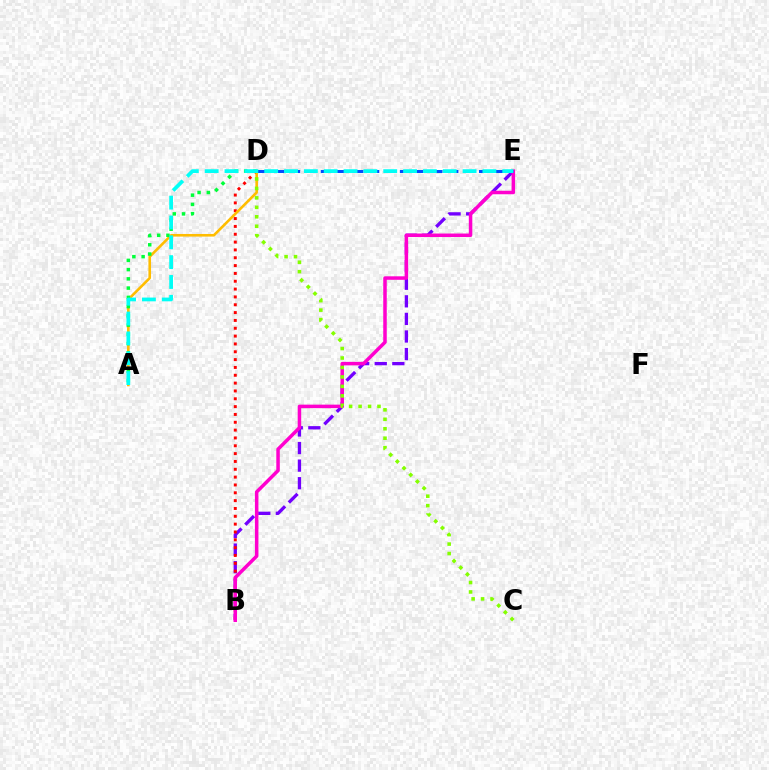{('B', 'E'): [{'color': '#7200ff', 'line_style': 'dashed', 'thickness': 2.39}, {'color': '#ff00cf', 'line_style': 'solid', 'thickness': 2.52}], ('B', 'D'): [{'color': '#ff0000', 'line_style': 'dotted', 'thickness': 2.13}], ('A', 'D'): [{'color': '#ffbd00', 'line_style': 'solid', 'thickness': 1.88}, {'color': '#00ff39', 'line_style': 'dotted', 'thickness': 2.51}], ('C', 'D'): [{'color': '#84ff00', 'line_style': 'dotted', 'thickness': 2.57}], ('D', 'E'): [{'color': '#004bff', 'line_style': 'dashed', 'thickness': 2.15}], ('A', 'E'): [{'color': '#00fff6', 'line_style': 'dashed', 'thickness': 2.7}]}